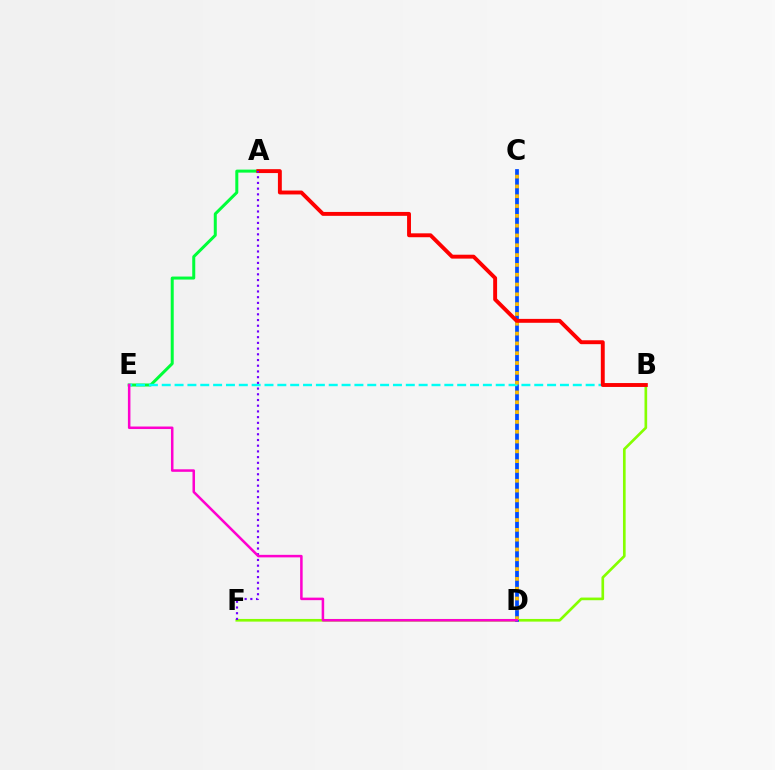{('A', 'E'): [{'color': '#00ff39', 'line_style': 'solid', 'thickness': 2.16}], ('B', 'F'): [{'color': '#84ff00', 'line_style': 'solid', 'thickness': 1.92}], ('C', 'D'): [{'color': '#004bff', 'line_style': 'solid', 'thickness': 2.7}, {'color': '#ffbd00', 'line_style': 'dotted', 'thickness': 2.67}], ('B', 'E'): [{'color': '#00fff6', 'line_style': 'dashed', 'thickness': 1.75}], ('A', 'B'): [{'color': '#ff0000', 'line_style': 'solid', 'thickness': 2.81}], ('A', 'F'): [{'color': '#7200ff', 'line_style': 'dotted', 'thickness': 1.55}], ('D', 'E'): [{'color': '#ff00cf', 'line_style': 'solid', 'thickness': 1.82}]}